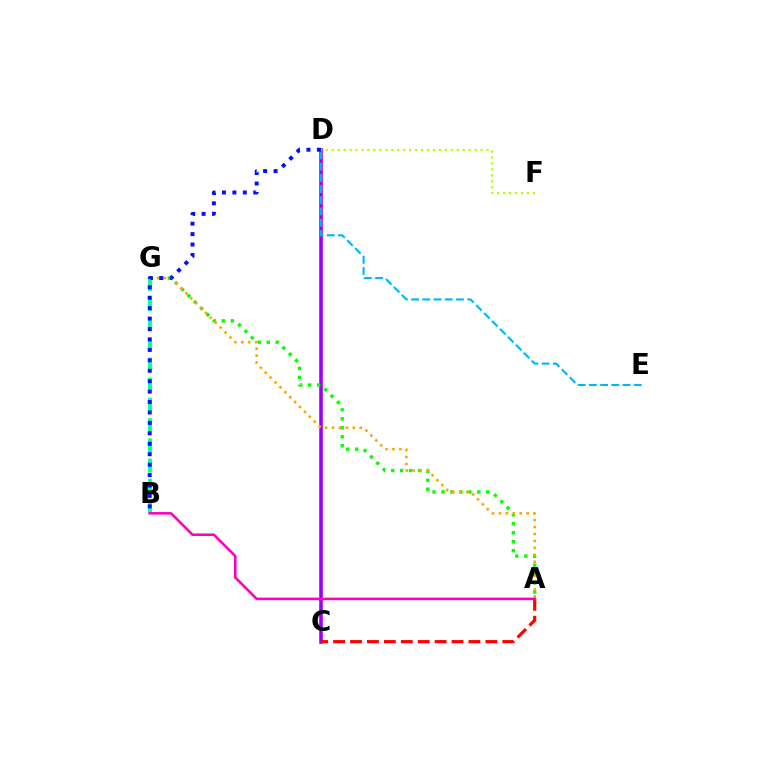{('C', 'D'): [{'color': '#9b00ff', 'line_style': 'solid', 'thickness': 2.58}], ('A', 'G'): [{'color': '#08ff00', 'line_style': 'dotted', 'thickness': 2.44}, {'color': '#ffa500', 'line_style': 'dotted', 'thickness': 1.88}], ('D', 'F'): [{'color': '#b3ff00', 'line_style': 'dotted', 'thickness': 1.62}], ('B', 'G'): [{'color': '#00ff9d', 'line_style': 'dashed', 'thickness': 2.74}], ('D', 'E'): [{'color': '#00b5ff', 'line_style': 'dashed', 'thickness': 1.52}], ('B', 'D'): [{'color': '#0010ff', 'line_style': 'dotted', 'thickness': 2.83}], ('A', 'C'): [{'color': '#ff0000', 'line_style': 'dashed', 'thickness': 2.3}], ('A', 'B'): [{'color': '#ff00bd', 'line_style': 'solid', 'thickness': 1.85}]}